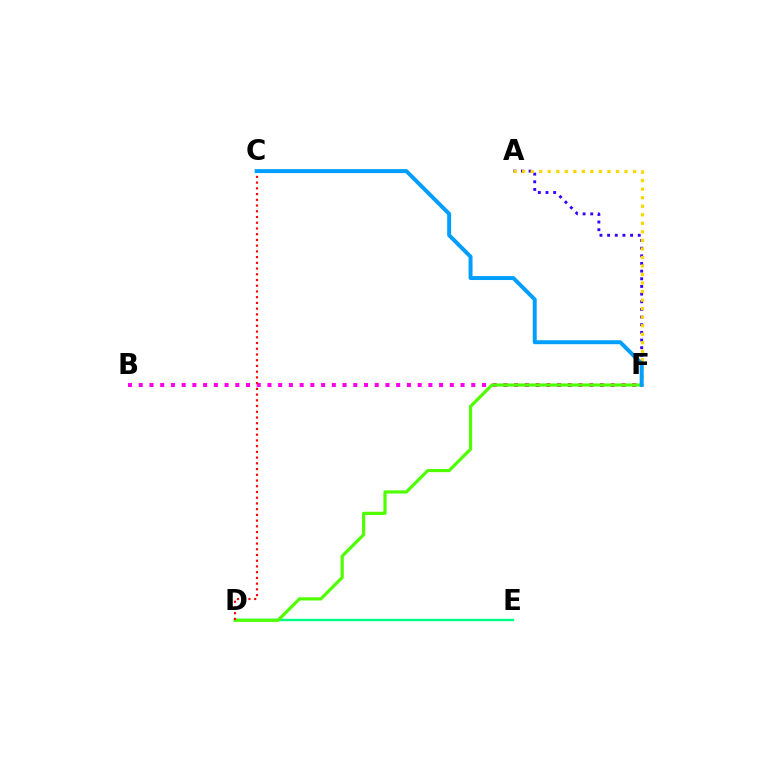{('A', 'F'): [{'color': '#3700ff', 'line_style': 'dotted', 'thickness': 2.08}, {'color': '#ffd500', 'line_style': 'dotted', 'thickness': 2.32}], ('D', 'E'): [{'color': '#00ff86', 'line_style': 'solid', 'thickness': 1.74}], ('B', 'F'): [{'color': '#ff00ed', 'line_style': 'dotted', 'thickness': 2.91}], ('D', 'F'): [{'color': '#4fff00', 'line_style': 'solid', 'thickness': 2.29}], ('C', 'D'): [{'color': '#ff0000', 'line_style': 'dotted', 'thickness': 1.56}], ('C', 'F'): [{'color': '#009eff', 'line_style': 'solid', 'thickness': 2.85}]}